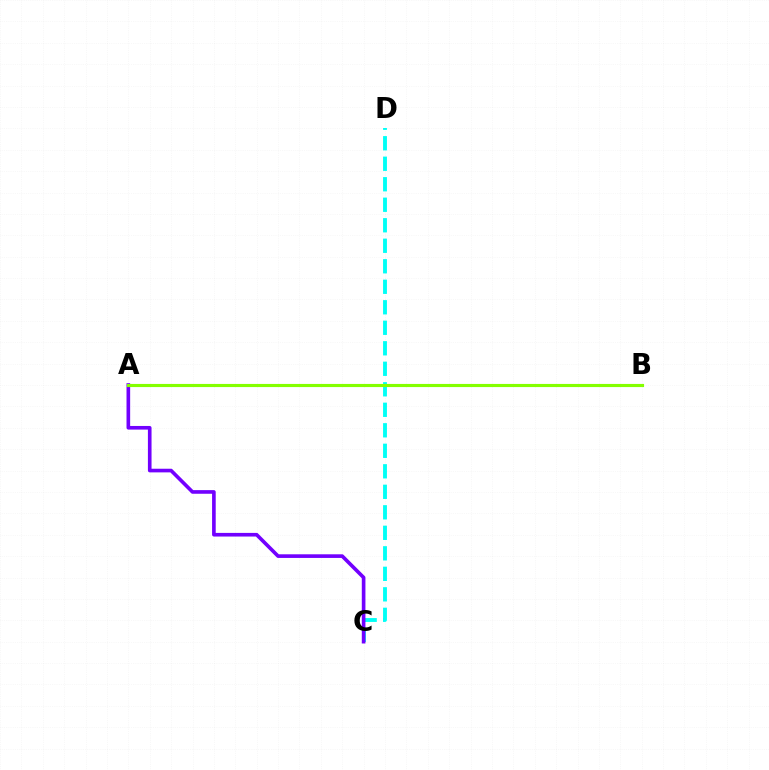{('C', 'D'): [{'color': '#00fff6', 'line_style': 'dashed', 'thickness': 2.79}], ('A', 'C'): [{'color': '#7200ff', 'line_style': 'solid', 'thickness': 2.62}], ('A', 'B'): [{'color': '#ff0000', 'line_style': 'solid', 'thickness': 2.06}, {'color': '#84ff00', 'line_style': 'solid', 'thickness': 2.26}]}